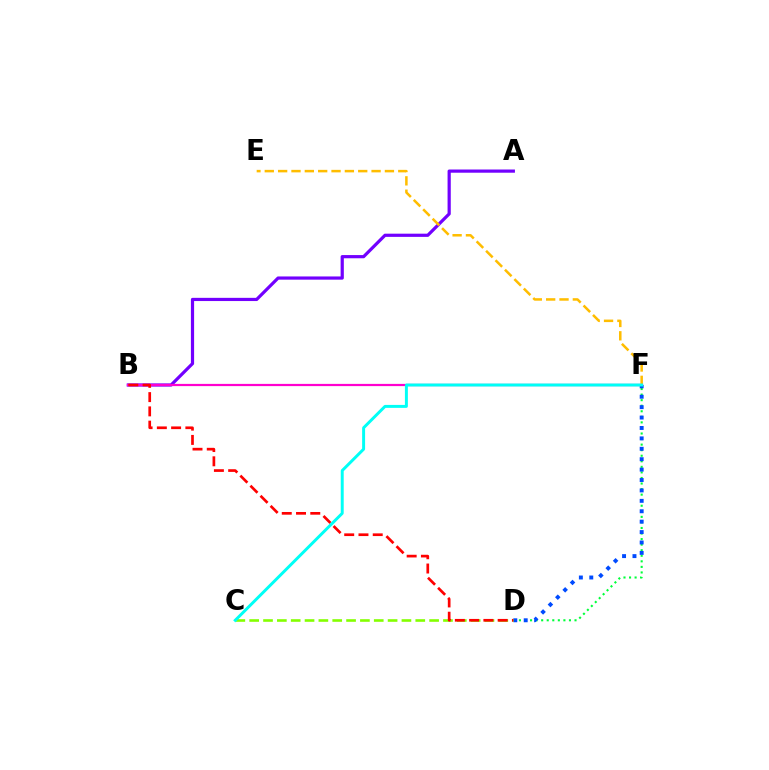{('A', 'B'): [{'color': '#7200ff', 'line_style': 'solid', 'thickness': 2.31}], ('D', 'F'): [{'color': '#00ff39', 'line_style': 'dotted', 'thickness': 1.51}, {'color': '#004bff', 'line_style': 'dotted', 'thickness': 2.83}], ('B', 'F'): [{'color': '#ff00cf', 'line_style': 'solid', 'thickness': 1.6}], ('C', 'D'): [{'color': '#84ff00', 'line_style': 'dashed', 'thickness': 1.88}], ('B', 'D'): [{'color': '#ff0000', 'line_style': 'dashed', 'thickness': 1.94}], ('E', 'F'): [{'color': '#ffbd00', 'line_style': 'dashed', 'thickness': 1.81}], ('C', 'F'): [{'color': '#00fff6', 'line_style': 'solid', 'thickness': 2.13}]}